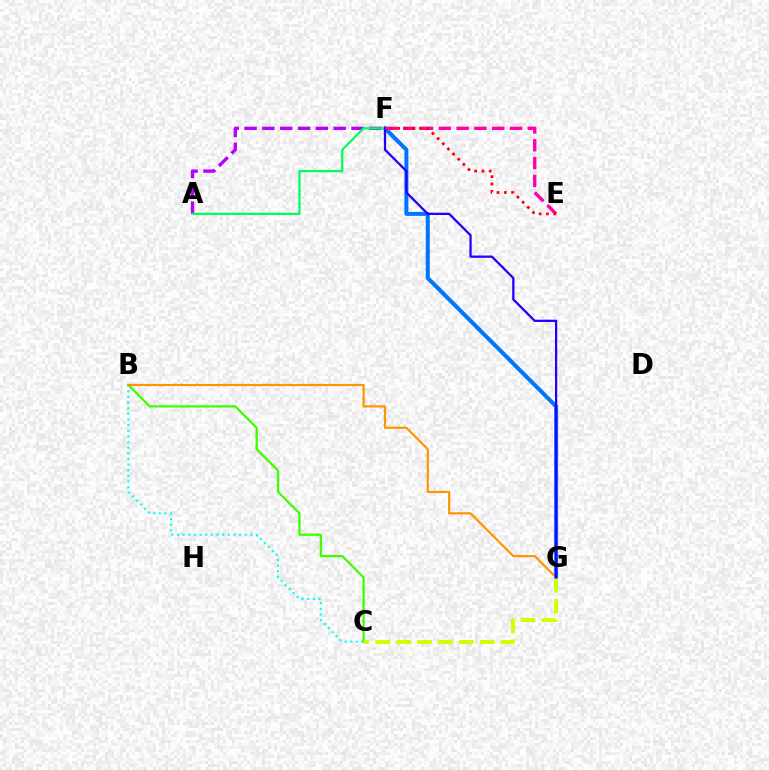{('B', 'C'): [{'color': '#00fff6', 'line_style': 'dotted', 'thickness': 1.53}, {'color': '#3dff00', 'line_style': 'solid', 'thickness': 1.63}], ('B', 'G'): [{'color': '#ff9400', 'line_style': 'solid', 'thickness': 1.57}], ('F', 'G'): [{'color': '#0074ff', 'line_style': 'solid', 'thickness': 2.89}, {'color': '#2500ff', 'line_style': 'solid', 'thickness': 1.64}], ('C', 'G'): [{'color': '#d1ff00', 'line_style': 'dashed', 'thickness': 2.84}], ('E', 'F'): [{'color': '#ff00ac', 'line_style': 'dashed', 'thickness': 2.42}, {'color': '#ff0000', 'line_style': 'dotted', 'thickness': 1.98}], ('A', 'F'): [{'color': '#b900ff', 'line_style': 'dashed', 'thickness': 2.42}, {'color': '#00ff5c', 'line_style': 'solid', 'thickness': 1.61}]}